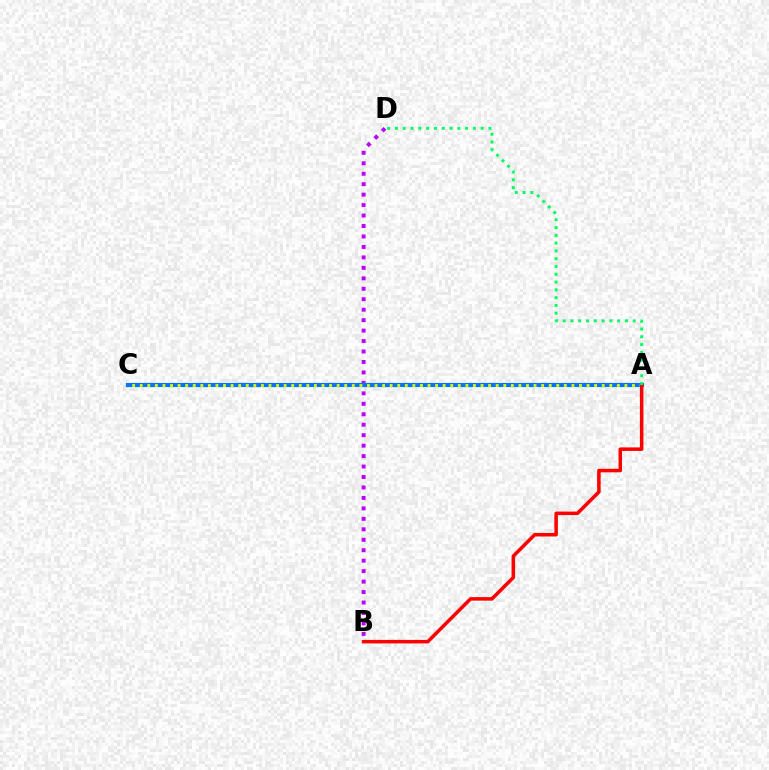{('B', 'D'): [{'color': '#b900ff', 'line_style': 'dotted', 'thickness': 2.84}], ('A', 'C'): [{'color': '#0074ff', 'line_style': 'solid', 'thickness': 2.99}, {'color': '#d1ff00', 'line_style': 'dotted', 'thickness': 2.06}], ('A', 'B'): [{'color': '#ff0000', 'line_style': 'solid', 'thickness': 2.53}], ('A', 'D'): [{'color': '#00ff5c', 'line_style': 'dotted', 'thickness': 2.12}]}